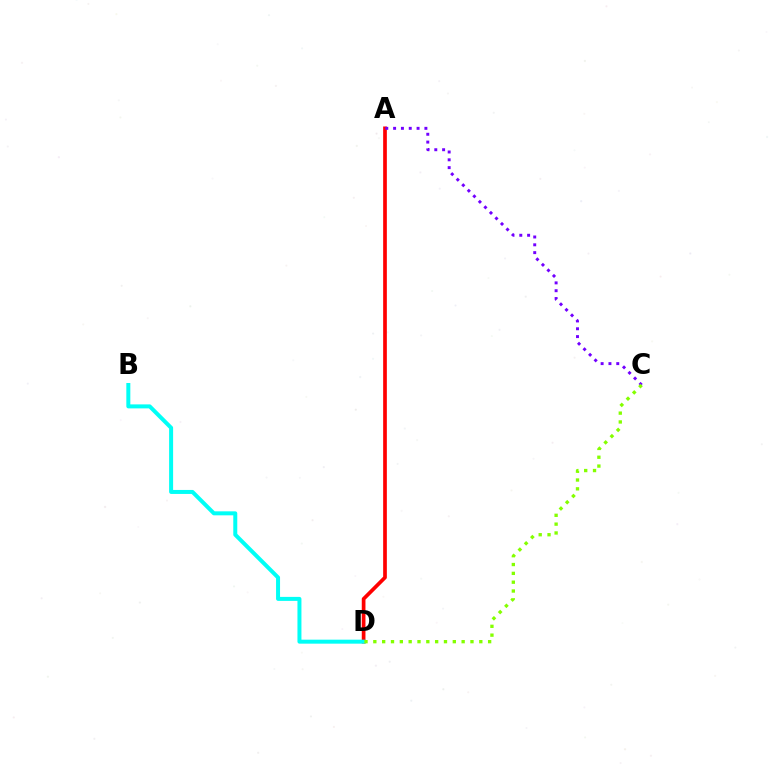{('A', 'D'): [{'color': '#ff0000', 'line_style': 'solid', 'thickness': 2.66}], ('A', 'C'): [{'color': '#7200ff', 'line_style': 'dotted', 'thickness': 2.13}], ('B', 'D'): [{'color': '#00fff6', 'line_style': 'solid', 'thickness': 2.87}], ('C', 'D'): [{'color': '#84ff00', 'line_style': 'dotted', 'thickness': 2.4}]}